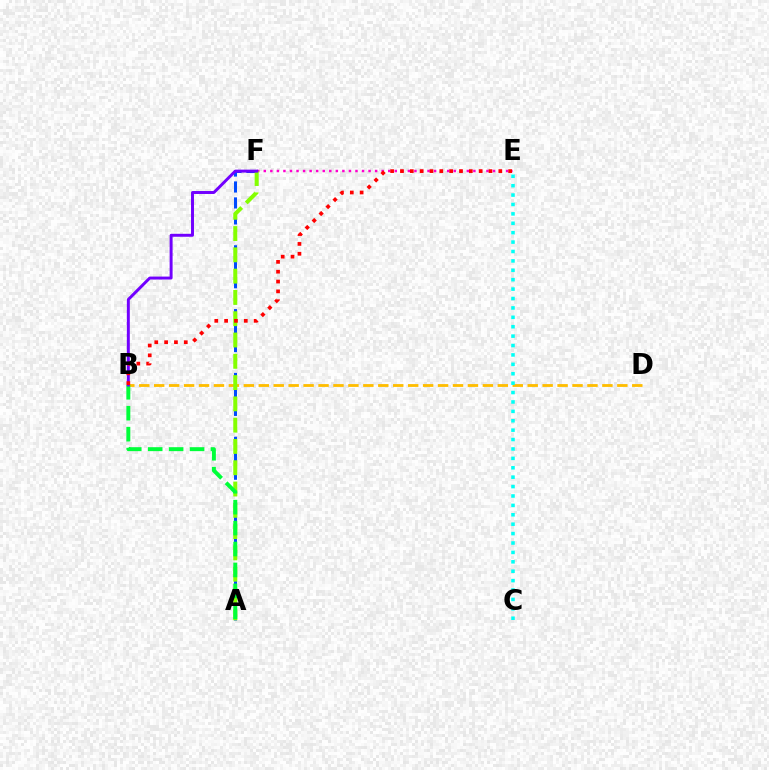{('E', 'F'): [{'color': '#ff00cf', 'line_style': 'dotted', 'thickness': 1.78}], ('B', 'D'): [{'color': '#ffbd00', 'line_style': 'dashed', 'thickness': 2.03}], ('A', 'F'): [{'color': '#004bff', 'line_style': 'dashed', 'thickness': 2.17}, {'color': '#84ff00', 'line_style': 'dashed', 'thickness': 2.89}], ('C', 'E'): [{'color': '#00fff6', 'line_style': 'dotted', 'thickness': 2.55}], ('A', 'B'): [{'color': '#00ff39', 'line_style': 'dashed', 'thickness': 2.84}], ('B', 'F'): [{'color': '#7200ff', 'line_style': 'solid', 'thickness': 2.13}], ('B', 'E'): [{'color': '#ff0000', 'line_style': 'dotted', 'thickness': 2.67}]}